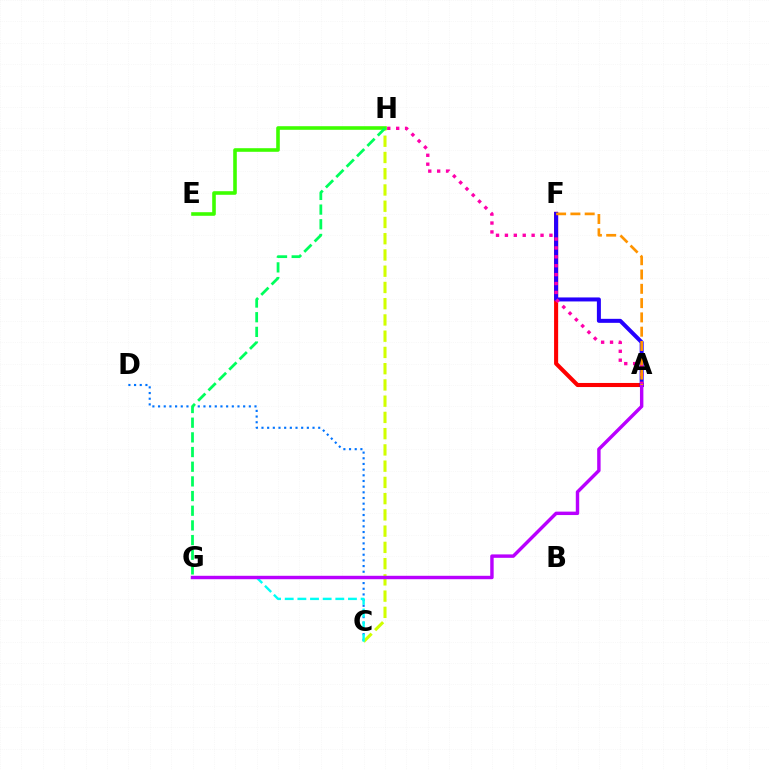{('C', 'D'): [{'color': '#0074ff', 'line_style': 'dotted', 'thickness': 1.54}], ('C', 'H'): [{'color': '#d1ff00', 'line_style': 'dashed', 'thickness': 2.21}], ('A', 'F'): [{'color': '#ff0000', 'line_style': 'solid', 'thickness': 2.94}, {'color': '#2500ff', 'line_style': 'solid', 'thickness': 2.88}, {'color': '#ff9400', 'line_style': 'dashed', 'thickness': 1.94}], ('A', 'H'): [{'color': '#ff00ac', 'line_style': 'dotted', 'thickness': 2.42}], ('C', 'G'): [{'color': '#00fff6', 'line_style': 'dashed', 'thickness': 1.72}], ('E', 'H'): [{'color': '#3dff00', 'line_style': 'solid', 'thickness': 2.59}], ('A', 'G'): [{'color': '#b900ff', 'line_style': 'solid', 'thickness': 2.47}], ('G', 'H'): [{'color': '#00ff5c', 'line_style': 'dashed', 'thickness': 1.99}]}